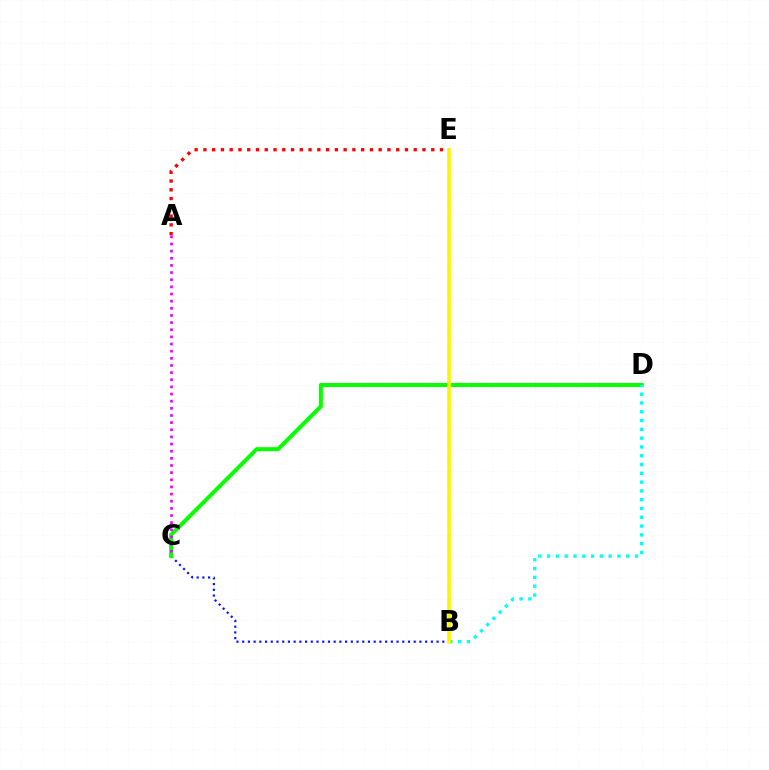{('B', 'C'): [{'color': '#0010ff', 'line_style': 'dotted', 'thickness': 1.55}], ('C', 'D'): [{'color': '#08ff00', 'line_style': 'solid', 'thickness': 2.89}], ('A', 'E'): [{'color': '#ff0000', 'line_style': 'dotted', 'thickness': 2.38}], ('B', 'D'): [{'color': '#00fff6', 'line_style': 'dotted', 'thickness': 2.39}], ('A', 'C'): [{'color': '#ee00ff', 'line_style': 'dotted', 'thickness': 1.94}], ('B', 'E'): [{'color': '#fcf500', 'line_style': 'solid', 'thickness': 2.58}]}